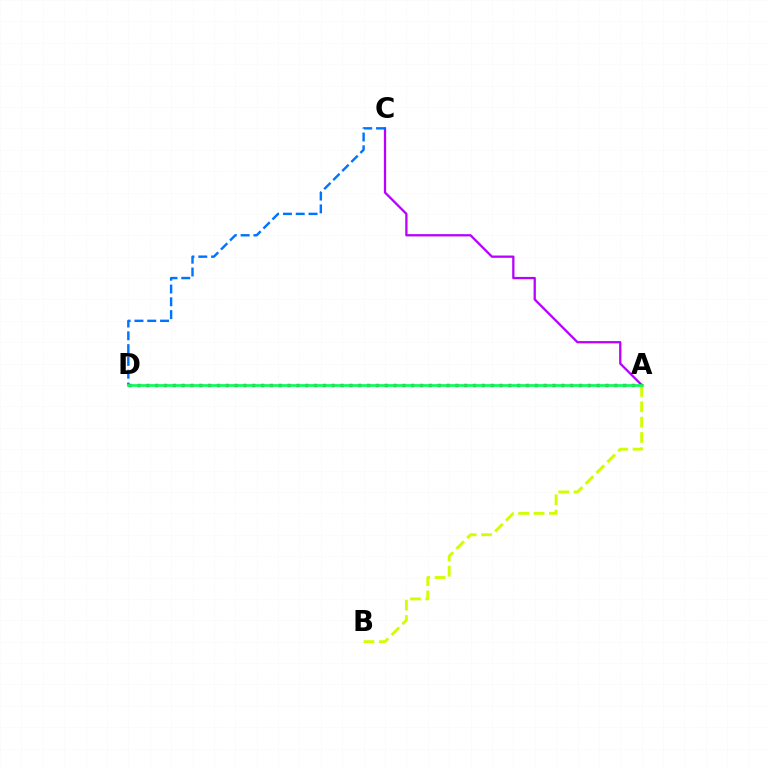{('A', 'C'): [{'color': '#b900ff', 'line_style': 'solid', 'thickness': 1.64}], ('A', 'D'): [{'color': '#ff0000', 'line_style': 'dotted', 'thickness': 2.4}, {'color': '#00ff5c', 'line_style': 'solid', 'thickness': 1.94}], ('A', 'B'): [{'color': '#d1ff00', 'line_style': 'dashed', 'thickness': 2.08}], ('C', 'D'): [{'color': '#0074ff', 'line_style': 'dashed', 'thickness': 1.74}]}